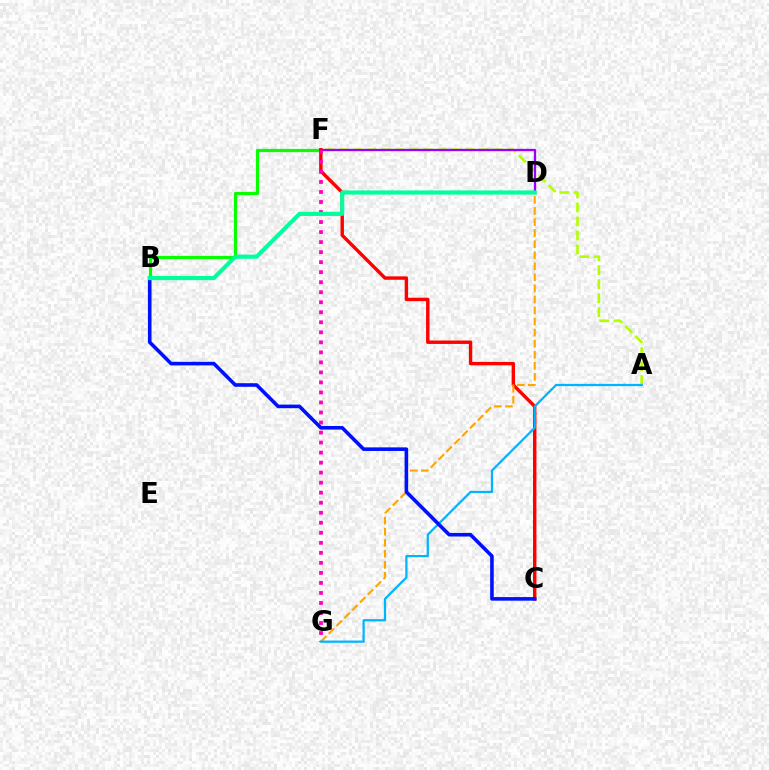{('A', 'F'): [{'color': '#b3ff00', 'line_style': 'dashed', 'thickness': 1.9}], ('B', 'F'): [{'color': '#08ff00', 'line_style': 'solid', 'thickness': 2.32}], ('D', 'F'): [{'color': '#9b00ff', 'line_style': 'solid', 'thickness': 1.66}], ('C', 'F'): [{'color': '#ff0000', 'line_style': 'solid', 'thickness': 2.46}], ('F', 'G'): [{'color': '#ff00bd', 'line_style': 'dotted', 'thickness': 2.72}], ('D', 'G'): [{'color': '#ffa500', 'line_style': 'dashed', 'thickness': 1.5}], ('A', 'G'): [{'color': '#00b5ff', 'line_style': 'solid', 'thickness': 1.62}], ('B', 'C'): [{'color': '#0010ff', 'line_style': 'solid', 'thickness': 2.59}], ('B', 'D'): [{'color': '#00ff9d', 'line_style': 'solid', 'thickness': 2.97}]}